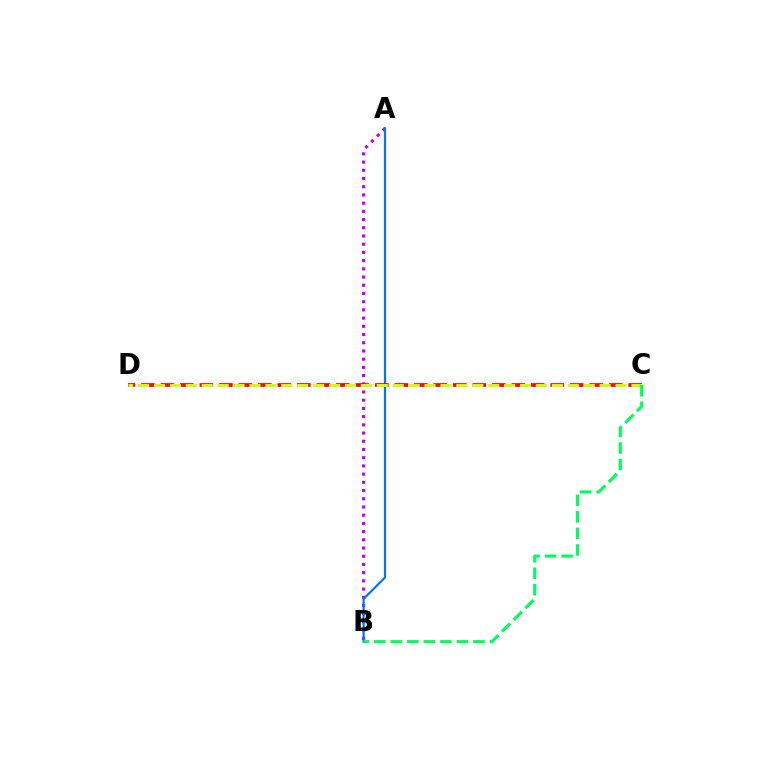{('A', 'B'): [{'color': '#b900ff', 'line_style': 'dotted', 'thickness': 2.23}, {'color': '#0074ff', 'line_style': 'solid', 'thickness': 1.58}], ('C', 'D'): [{'color': '#ff0000', 'line_style': 'dashed', 'thickness': 2.65}, {'color': '#d1ff00', 'line_style': 'dashed', 'thickness': 2.16}], ('B', 'C'): [{'color': '#00ff5c', 'line_style': 'dashed', 'thickness': 2.24}]}